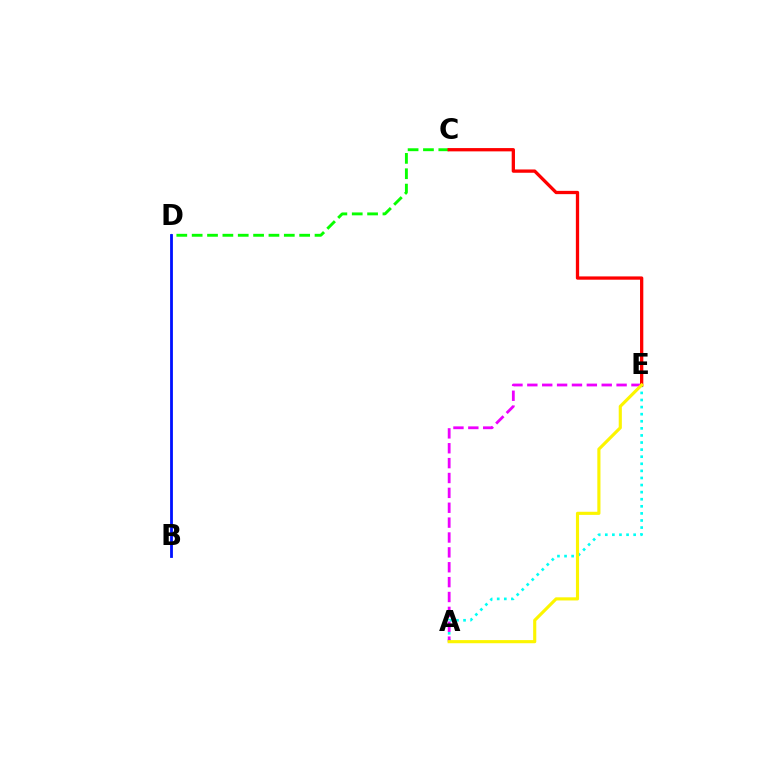{('C', 'D'): [{'color': '#08ff00', 'line_style': 'dashed', 'thickness': 2.09}], ('A', 'E'): [{'color': '#00fff6', 'line_style': 'dotted', 'thickness': 1.93}, {'color': '#ee00ff', 'line_style': 'dashed', 'thickness': 2.02}, {'color': '#fcf500', 'line_style': 'solid', 'thickness': 2.26}], ('B', 'D'): [{'color': '#0010ff', 'line_style': 'solid', 'thickness': 2.02}], ('C', 'E'): [{'color': '#ff0000', 'line_style': 'solid', 'thickness': 2.37}]}